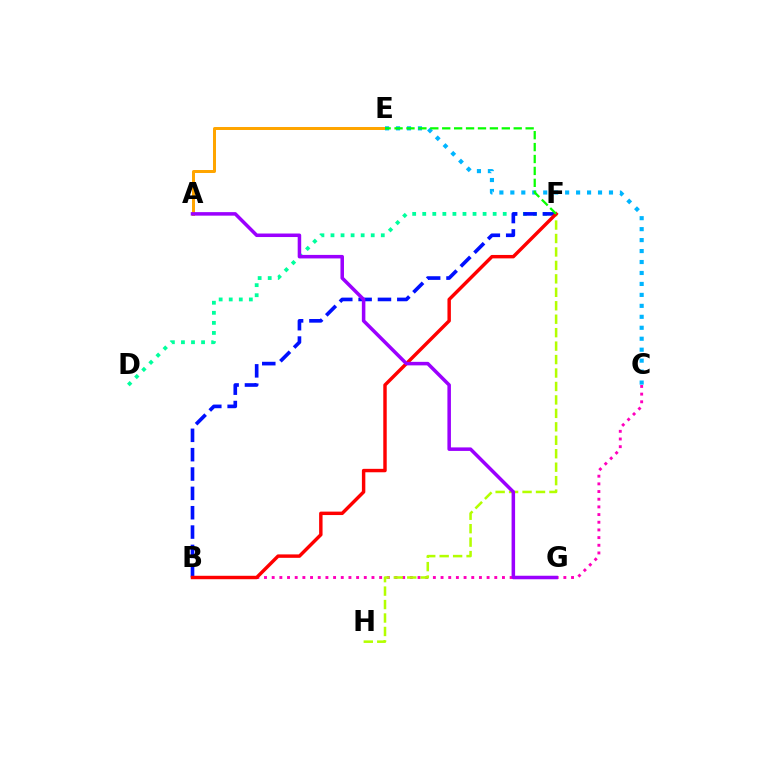{('B', 'C'): [{'color': '#ff00bd', 'line_style': 'dotted', 'thickness': 2.09}], ('A', 'E'): [{'color': '#ffa500', 'line_style': 'solid', 'thickness': 2.15}], ('C', 'E'): [{'color': '#00b5ff', 'line_style': 'dotted', 'thickness': 2.98}], ('D', 'F'): [{'color': '#00ff9d', 'line_style': 'dotted', 'thickness': 2.73}], ('F', 'H'): [{'color': '#b3ff00', 'line_style': 'dashed', 'thickness': 1.83}], ('B', 'F'): [{'color': '#0010ff', 'line_style': 'dashed', 'thickness': 2.63}, {'color': '#ff0000', 'line_style': 'solid', 'thickness': 2.47}], ('A', 'G'): [{'color': '#9b00ff', 'line_style': 'solid', 'thickness': 2.53}], ('E', 'F'): [{'color': '#08ff00', 'line_style': 'dashed', 'thickness': 1.62}]}